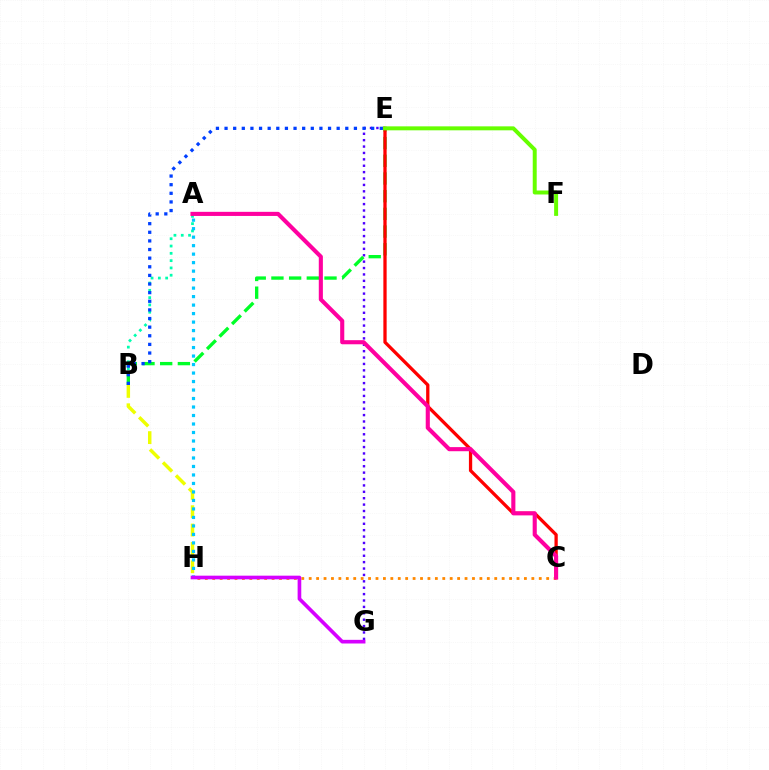{('A', 'B'): [{'color': '#00ffaf', 'line_style': 'dotted', 'thickness': 1.98}], ('C', 'H'): [{'color': '#ff8800', 'line_style': 'dotted', 'thickness': 2.02}], ('E', 'G'): [{'color': '#4f00ff', 'line_style': 'dotted', 'thickness': 1.74}], ('B', 'E'): [{'color': '#00ff27', 'line_style': 'dashed', 'thickness': 2.4}, {'color': '#003fff', 'line_style': 'dotted', 'thickness': 2.34}], ('C', 'E'): [{'color': '#ff0000', 'line_style': 'solid', 'thickness': 2.36}], ('B', 'H'): [{'color': '#eeff00', 'line_style': 'dashed', 'thickness': 2.49}], ('E', 'F'): [{'color': '#66ff00', 'line_style': 'solid', 'thickness': 2.85}], ('A', 'H'): [{'color': '#00c7ff', 'line_style': 'dotted', 'thickness': 2.31}], ('A', 'C'): [{'color': '#ff00a0', 'line_style': 'solid', 'thickness': 2.95}], ('G', 'H'): [{'color': '#d600ff', 'line_style': 'solid', 'thickness': 2.63}]}